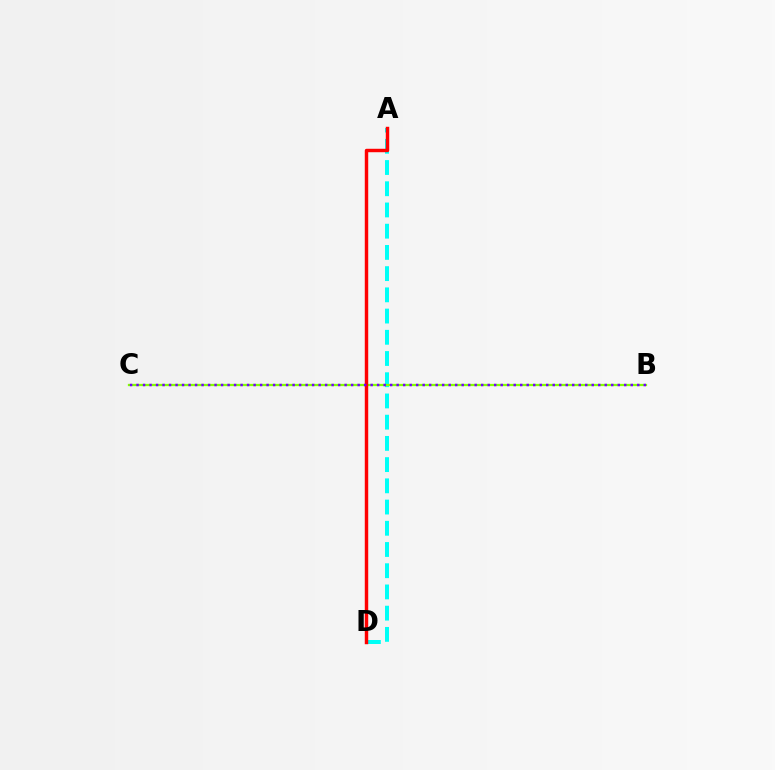{('A', 'D'): [{'color': '#00fff6', 'line_style': 'dashed', 'thickness': 2.88}, {'color': '#ff0000', 'line_style': 'solid', 'thickness': 2.48}], ('B', 'C'): [{'color': '#84ff00', 'line_style': 'solid', 'thickness': 1.64}, {'color': '#7200ff', 'line_style': 'dotted', 'thickness': 1.77}]}